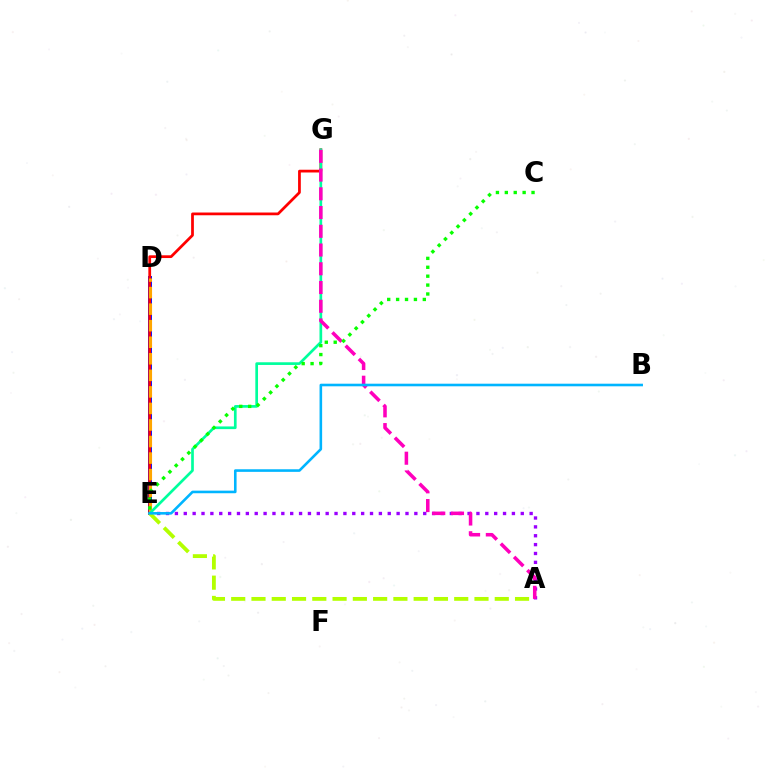{('A', 'E'): [{'color': '#9b00ff', 'line_style': 'dotted', 'thickness': 2.41}, {'color': '#b3ff00', 'line_style': 'dashed', 'thickness': 2.75}], ('D', 'E'): [{'color': '#0010ff', 'line_style': 'solid', 'thickness': 2.83}, {'color': '#ffa500', 'line_style': 'dashed', 'thickness': 2.25}], ('E', 'G'): [{'color': '#ff0000', 'line_style': 'solid', 'thickness': 1.98}, {'color': '#00ff9d', 'line_style': 'solid', 'thickness': 1.94}], ('A', 'G'): [{'color': '#ff00bd', 'line_style': 'dashed', 'thickness': 2.55}], ('C', 'E'): [{'color': '#08ff00', 'line_style': 'dotted', 'thickness': 2.42}], ('B', 'E'): [{'color': '#00b5ff', 'line_style': 'solid', 'thickness': 1.87}]}